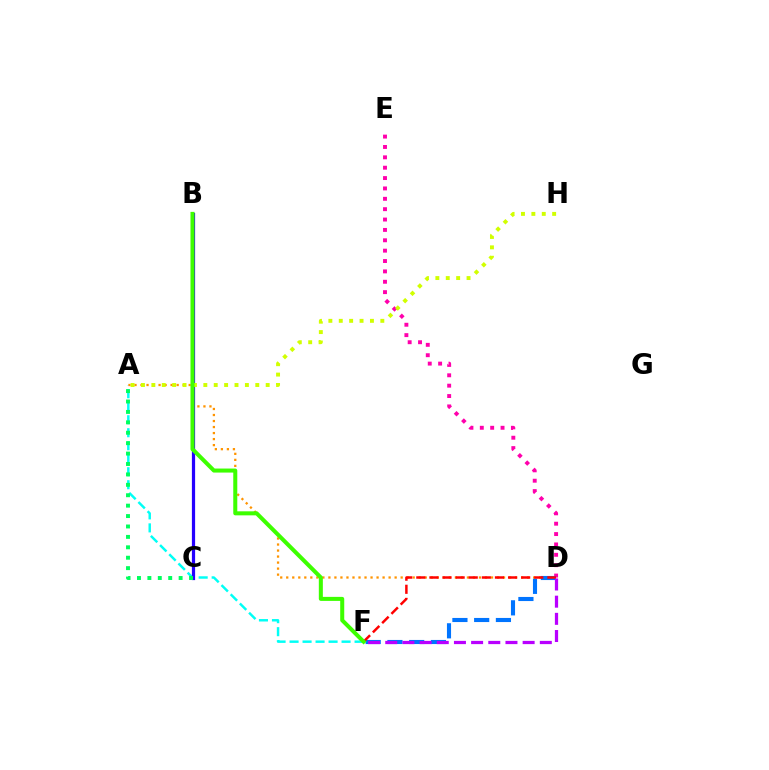{('A', 'F'): [{'color': '#00fff6', 'line_style': 'dashed', 'thickness': 1.77}], ('D', 'E'): [{'color': '#ff00ac', 'line_style': 'dotted', 'thickness': 2.82}], ('A', 'D'): [{'color': '#ff9400', 'line_style': 'dotted', 'thickness': 1.64}], ('D', 'F'): [{'color': '#0074ff', 'line_style': 'dashed', 'thickness': 2.95}, {'color': '#ff0000', 'line_style': 'dashed', 'thickness': 1.78}, {'color': '#b900ff', 'line_style': 'dashed', 'thickness': 2.33}], ('B', 'C'): [{'color': '#2500ff', 'line_style': 'solid', 'thickness': 2.32}], ('A', 'H'): [{'color': '#d1ff00', 'line_style': 'dotted', 'thickness': 2.82}], ('B', 'F'): [{'color': '#3dff00', 'line_style': 'solid', 'thickness': 2.9}], ('A', 'C'): [{'color': '#00ff5c', 'line_style': 'dotted', 'thickness': 2.83}]}